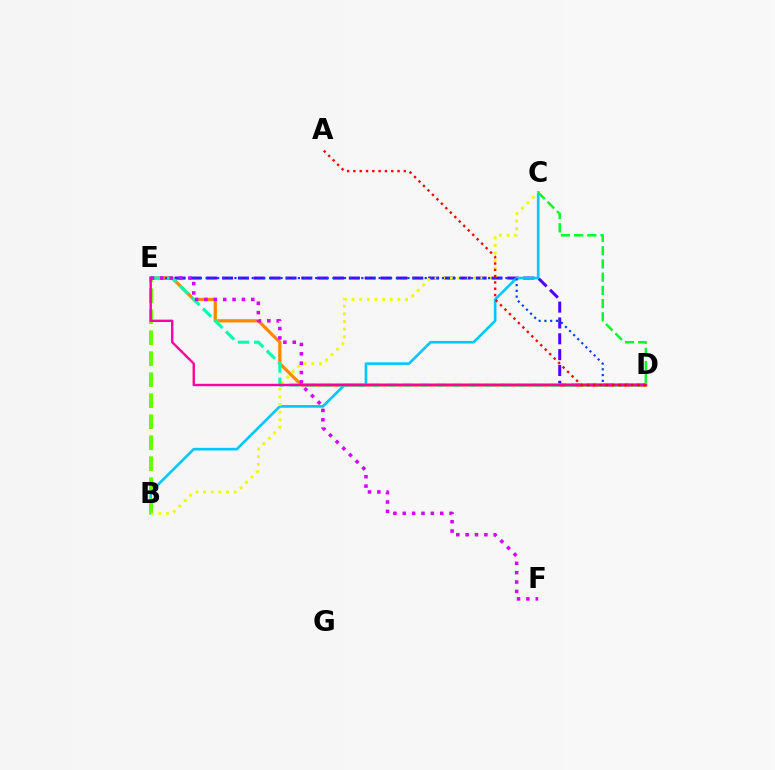{('D', 'E'): [{'color': '#4f00ff', 'line_style': 'dashed', 'thickness': 2.15}, {'color': '#ff8800', 'line_style': 'solid', 'thickness': 2.33}, {'color': '#003fff', 'line_style': 'dotted', 'thickness': 1.57}, {'color': '#00ffaf', 'line_style': 'dashed', 'thickness': 2.2}, {'color': '#ff00a0', 'line_style': 'solid', 'thickness': 1.72}], ('B', 'C'): [{'color': '#00c7ff', 'line_style': 'solid', 'thickness': 1.91}, {'color': '#eeff00', 'line_style': 'dotted', 'thickness': 2.08}], ('B', 'E'): [{'color': '#66ff00', 'line_style': 'dashed', 'thickness': 2.85}], ('A', 'D'): [{'color': '#ff0000', 'line_style': 'dotted', 'thickness': 1.71}], ('C', 'D'): [{'color': '#00ff27', 'line_style': 'dashed', 'thickness': 1.79}], ('E', 'F'): [{'color': '#d600ff', 'line_style': 'dotted', 'thickness': 2.54}]}